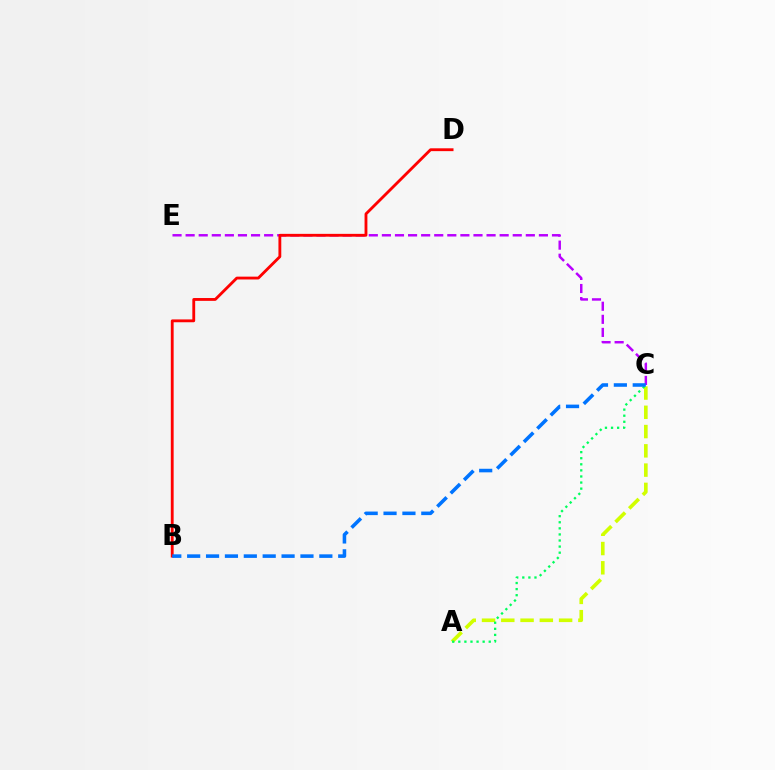{('C', 'E'): [{'color': '#b900ff', 'line_style': 'dashed', 'thickness': 1.78}], ('B', 'D'): [{'color': '#ff0000', 'line_style': 'solid', 'thickness': 2.04}], ('A', 'C'): [{'color': '#d1ff00', 'line_style': 'dashed', 'thickness': 2.62}, {'color': '#00ff5c', 'line_style': 'dotted', 'thickness': 1.65}], ('B', 'C'): [{'color': '#0074ff', 'line_style': 'dashed', 'thickness': 2.57}]}